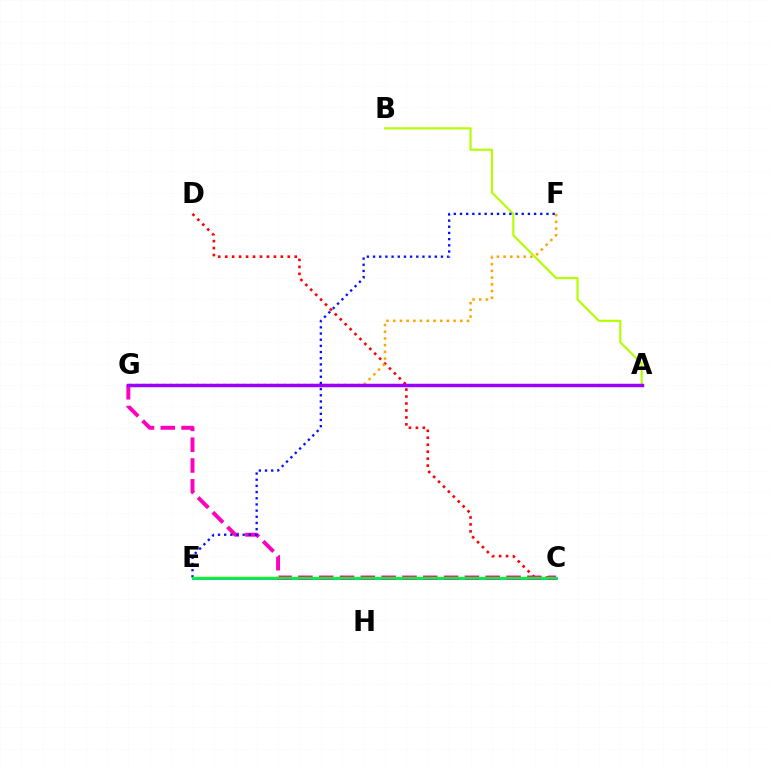{('C', 'D'): [{'color': '#ff0000', 'line_style': 'dotted', 'thickness': 1.89}], ('F', 'G'): [{'color': '#ffa500', 'line_style': 'dotted', 'thickness': 1.82}], ('C', 'E'): [{'color': '#00b5ff', 'line_style': 'solid', 'thickness': 2.08}, {'color': '#08ff00', 'line_style': 'solid', 'thickness': 1.65}], ('A', 'G'): [{'color': '#00ff9d', 'line_style': 'solid', 'thickness': 1.96}, {'color': '#9b00ff', 'line_style': 'solid', 'thickness': 2.51}], ('C', 'G'): [{'color': '#ff00bd', 'line_style': 'dashed', 'thickness': 2.83}], ('A', 'B'): [{'color': '#b3ff00', 'line_style': 'solid', 'thickness': 1.54}], ('E', 'F'): [{'color': '#0010ff', 'line_style': 'dotted', 'thickness': 1.68}]}